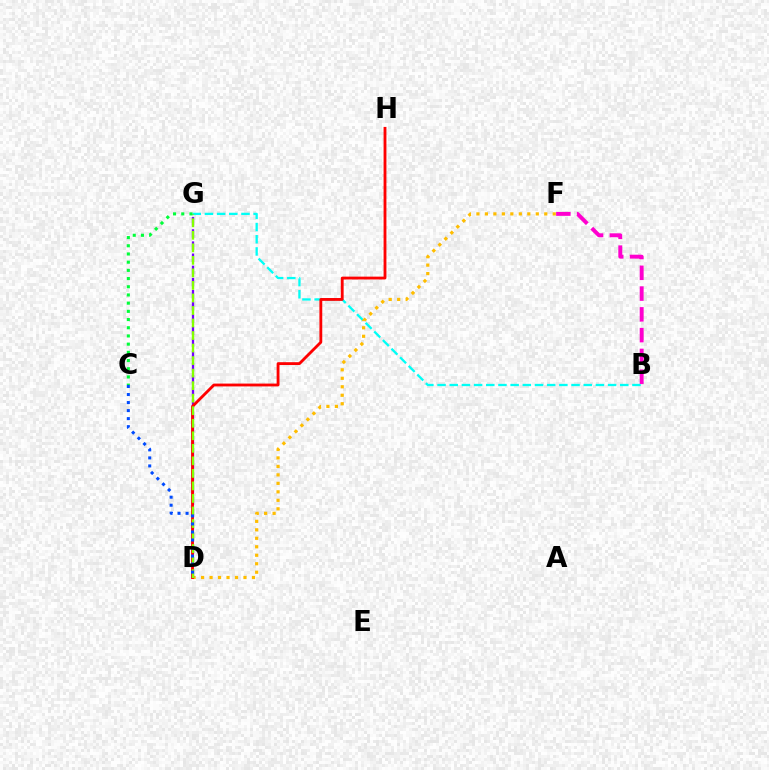{('B', 'G'): [{'color': '#00fff6', 'line_style': 'dashed', 'thickness': 1.65}], ('D', 'F'): [{'color': '#ffbd00', 'line_style': 'dotted', 'thickness': 2.3}], ('D', 'G'): [{'color': '#7200ff', 'line_style': 'dashed', 'thickness': 1.65}, {'color': '#84ff00', 'line_style': 'dashed', 'thickness': 1.7}], ('D', 'H'): [{'color': '#ff0000', 'line_style': 'solid', 'thickness': 2.04}], ('B', 'F'): [{'color': '#ff00cf', 'line_style': 'dashed', 'thickness': 2.82}], ('C', 'G'): [{'color': '#00ff39', 'line_style': 'dotted', 'thickness': 2.23}], ('C', 'D'): [{'color': '#004bff', 'line_style': 'dotted', 'thickness': 2.18}]}